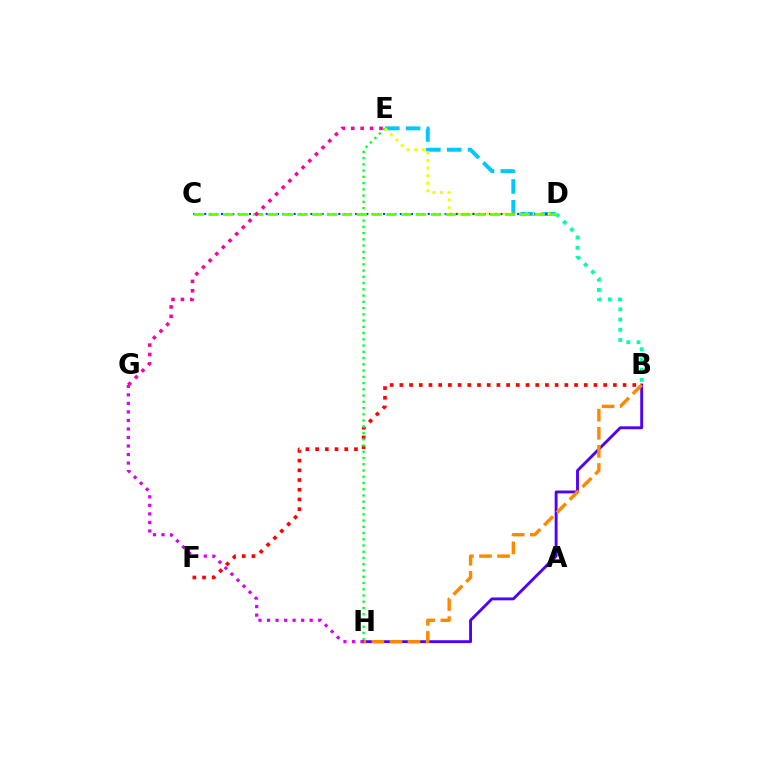{('B', 'F'): [{'color': '#ff0000', 'line_style': 'dotted', 'thickness': 2.64}], ('E', 'H'): [{'color': '#00ff27', 'line_style': 'dotted', 'thickness': 1.7}], ('B', 'H'): [{'color': '#4f00ff', 'line_style': 'solid', 'thickness': 2.07}, {'color': '#ff8800', 'line_style': 'dashed', 'thickness': 2.45}], ('B', 'D'): [{'color': '#00ffaf', 'line_style': 'dotted', 'thickness': 2.77}], ('D', 'E'): [{'color': '#00c7ff', 'line_style': 'dashed', 'thickness': 2.83}, {'color': '#eeff00', 'line_style': 'dotted', 'thickness': 2.07}], ('C', 'D'): [{'color': '#003fff', 'line_style': 'dotted', 'thickness': 1.52}, {'color': '#66ff00', 'line_style': 'dashed', 'thickness': 2.01}], ('G', 'H'): [{'color': '#d600ff', 'line_style': 'dotted', 'thickness': 2.32}], ('E', 'G'): [{'color': '#ff00a0', 'line_style': 'dotted', 'thickness': 2.55}]}